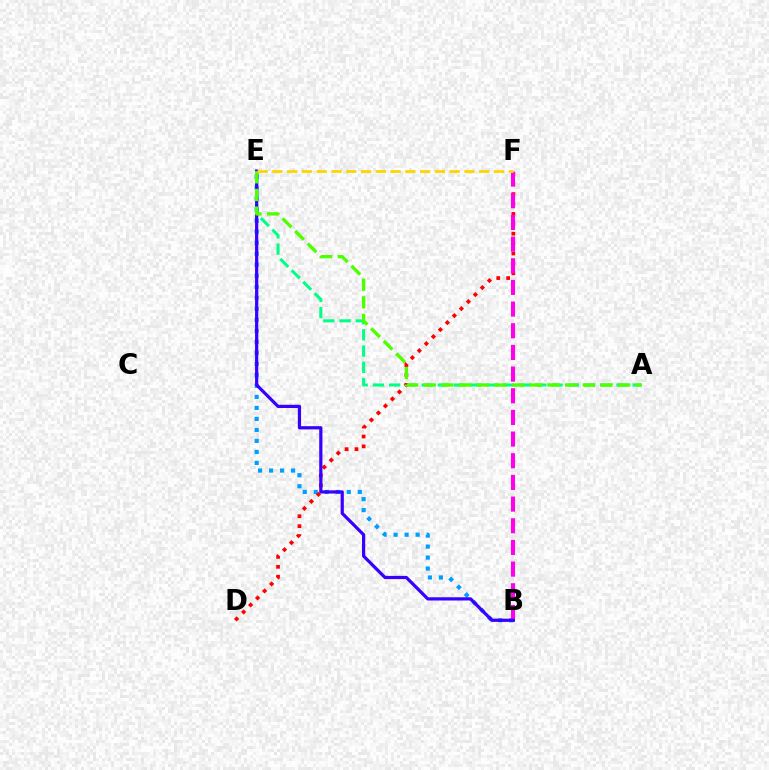{('A', 'E'): [{'color': '#00ff86', 'line_style': 'dashed', 'thickness': 2.21}, {'color': '#4fff00', 'line_style': 'dashed', 'thickness': 2.4}], ('B', 'E'): [{'color': '#009eff', 'line_style': 'dotted', 'thickness': 2.99}, {'color': '#3700ff', 'line_style': 'solid', 'thickness': 2.32}], ('D', 'F'): [{'color': '#ff0000', 'line_style': 'dotted', 'thickness': 2.69}], ('B', 'F'): [{'color': '#ff00ed', 'line_style': 'dashed', 'thickness': 2.94}], ('E', 'F'): [{'color': '#ffd500', 'line_style': 'dashed', 'thickness': 2.01}]}